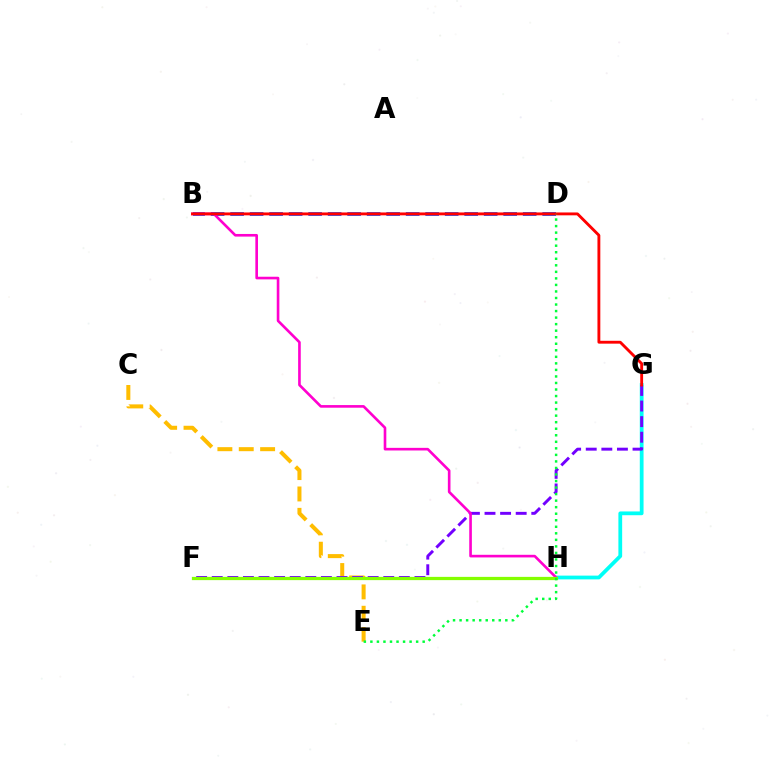{('B', 'D'): [{'color': '#004bff', 'line_style': 'dashed', 'thickness': 2.65}], ('G', 'H'): [{'color': '#00fff6', 'line_style': 'solid', 'thickness': 2.71}], ('C', 'E'): [{'color': '#ffbd00', 'line_style': 'dashed', 'thickness': 2.9}], ('F', 'G'): [{'color': '#7200ff', 'line_style': 'dashed', 'thickness': 2.12}], ('B', 'H'): [{'color': '#ff00cf', 'line_style': 'solid', 'thickness': 1.9}], ('F', 'H'): [{'color': '#84ff00', 'line_style': 'solid', 'thickness': 2.34}], ('B', 'G'): [{'color': '#ff0000', 'line_style': 'solid', 'thickness': 2.06}], ('D', 'E'): [{'color': '#00ff39', 'line_style': 'dotted', 'thickness': 1.78}]}